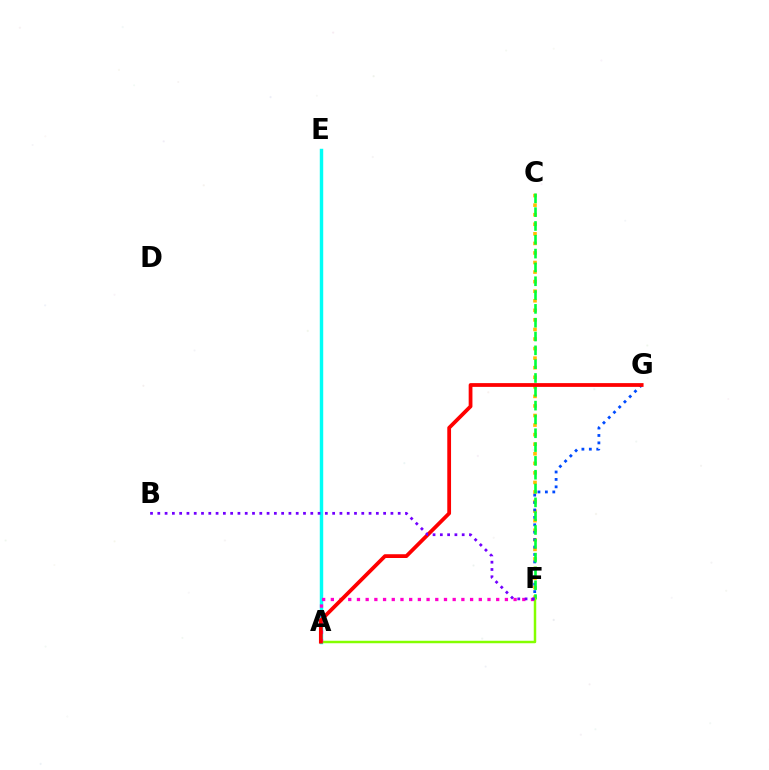{('C', 'F'): [{'color': '#ffbd00', 'line_style': 'dotted', 'thickness': 2.6}, {'color': '#00ff39', 'line_style': 'dashed', 'thickness': 1.88}], ('A', 'E'): [{'color': '#00fff6', 'line_style': 'solid', 'thickness': 2.47}], ('F', 'G'): [{'color': '#004bff', 'line_style': 'dotted', 'thickness': 2.02}], ('A', 'F'): [{'color': '#84ff00', 'line_style': 'solid', 'thickness': 1.79}, {'color': '#ff00cf', 'line_style': 'dotted', 'thickness': 2.36}], ('A', 'G'): [{'color': '#ff0000', 'line_style': 'solid', 'thickness': 2.71}], ('B', 'F'): [{'color': '#7200ff', 'line_style': 'dotted', 'thickness': 1.98}]}